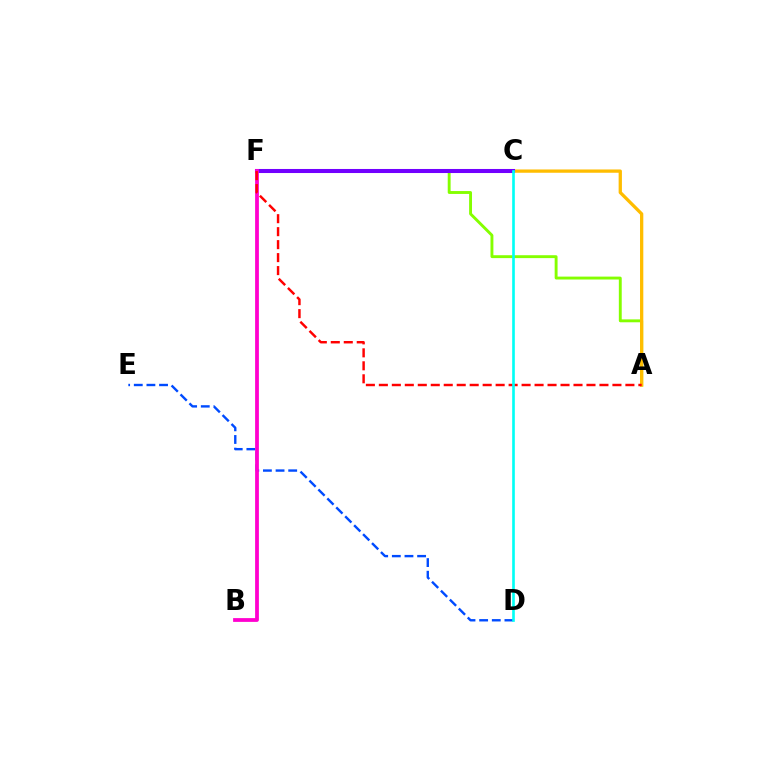{('A', 'F'): [{'color': '#84ff00', 'line_style': 'solid', 'thickness': 2.08}, {'color': '#ff0000', 'line_style': 'dashed', 'thickness': 1.76}], ('D', 'E'): [{'color': '#004bff', 'line_style': 'dashed', 'thickness': 1.72}], ('C', 'F'): [{'color': '#00ff39', 'line_style': 'dashed', 'thickness': 1.97}, {'color': '#7200ff', 'line_style': 'solid', 'thickness': 2.92}], ('A', 'C'): [{'color': '#ffbd00', 'line_style': 'solid', 'thickness': 2.37}], ('B', 'F'): [{'color': '#ff00cf', 'line_style': 'solid', 'thickness': 2.72}], ('C', 'D'): [{'color': '#00fff6', 'line_style': 'solid', 'thickness': 1.9}]}